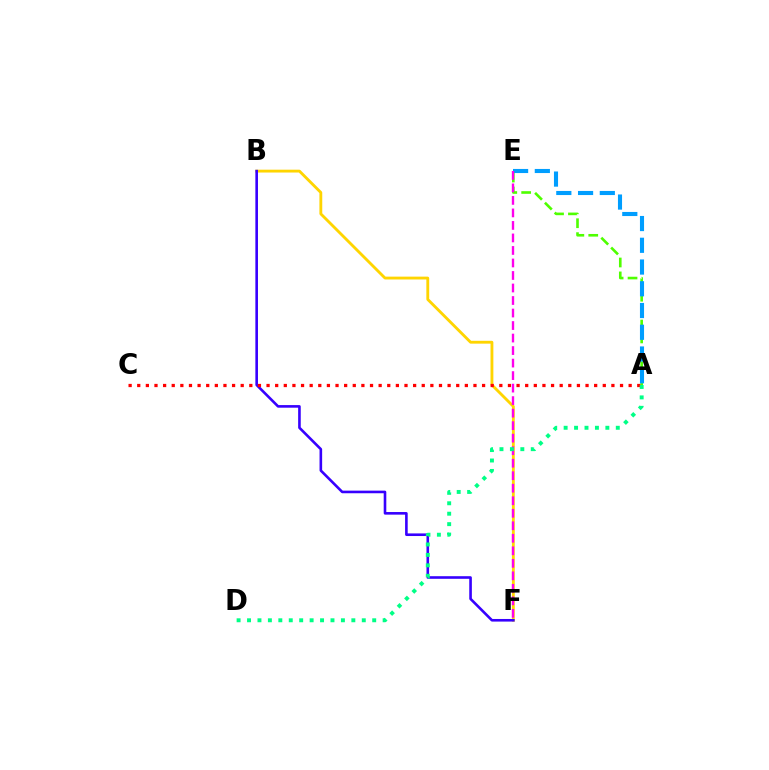{('B', 'F'): [{'color': '#ffd500', 'line_style': 'solid', 'thickness': 2.05}, {'color': '#3700ff', 'line_style': 'solid', 'thickness': 1.88}], ('A', 'E'): [{'color': '#4fff00', 'line_style': 'dashed', 'thickness': 1.89}, {'color': '#009eff', 'line_style': 'dashed', 'thickness': 2.95}], ('A', 'C'): [{'color': '#ff0000', 'line_style': 'dotted', 'thickness': 2.34}], ('E', 'F'): [{'color': '#ff00ed', 'line_style': 'dashed', 'thickness': 1.7}], ('A', 'D'): [{'color': '#00ff86', 'line_style': 'dotted', 'thickness': 2.83}]}